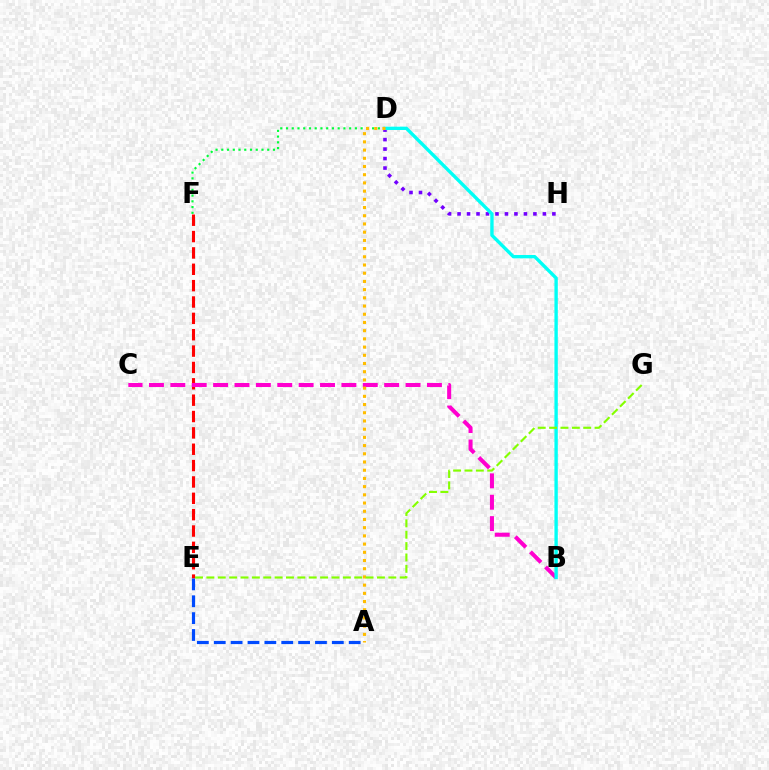{('E', 'F'): [{'color': '#ff0000', 'line_style': 'dashed', 'thickness': 2.22}], ('B', 'C'): [{'color': '#ff00cf', 'line_style': 'dashed', 'thickness': 2.9}], ('D', 'F'): [{'color': '#00ff39', 'line_style': 'dotted', 'thickness': 1.56}], ('A', 'E'): [{'color': '#004bff', 'line_style': 'dashed', 'thickness': 2.29}], ('D', 'H'): [{'color': '#7200ff', 'line_style': 'dotted', 'thickness': 2.58}], ('B', 'D'): [{'color': '#00fff6', 'line_style': 'solid', 'thickness': 2.41}], ('A', 'D'): [{'color': '#ffbd00', 'line_style': 'dotted', 'thickness': 2.23}], ('E', 'G'): [{'color': '#84ff00', 'line_style': 'dashed', 'thickness': 1.54}]}